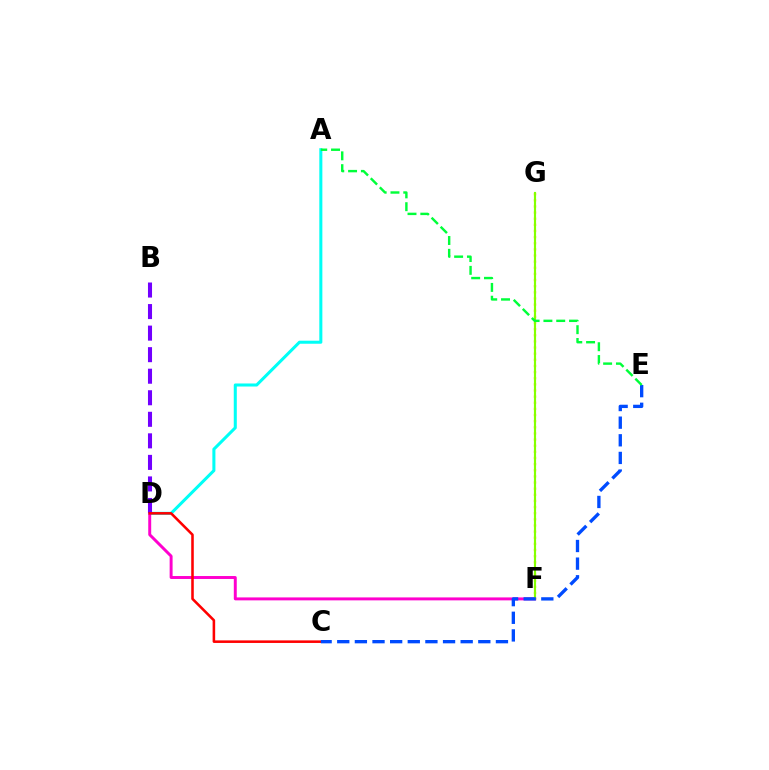{('A', 'D'): [{'color': '#00fff6', 'line_style': 'solid', 'thickness': 2.19}], ('D', 'F'): [{'color': '#ff00cf', 'line_style': 'solid', 'thickness': 2.12}], ('F', 'G'): [{'color': '#ffbd00', 'line_style': 'dotted', 'thickness': 1.67}, {'color': '#84ff00', 'line_style': 'solid', 'thickness': 1.55}], ('B', 'D'): [{'color': '#7200ff', 'line_style': 'dashed', 'thickness': 2.93}], ('C', 'D'): [{'color': '#ff0000', 'line_style': 'solid', 'thickness': 1.84}], ('C', 'E'): [{'color': '#004bff', 'line_style': 'dashed', 'thickness': 2.4}], ('A', 'E'): [{'color': '#00ff39', 'line_style': 'dashed', 'thickness': 1.74}]}